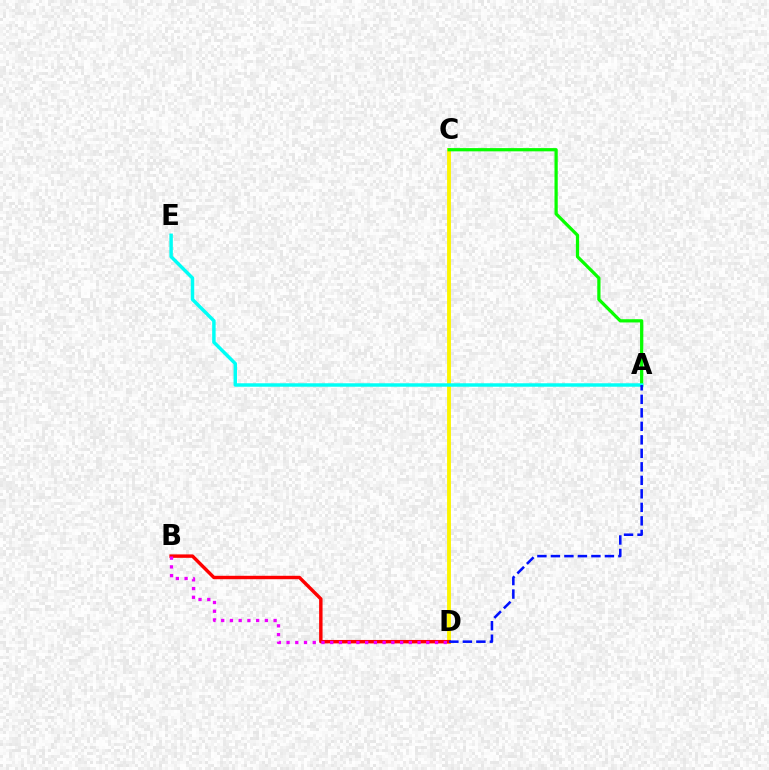{('C', 'D'): [{'color': '#fcf500', 'line_style': 'solid', 'thickness': 2.77}], ('A', 'C'): [{'color': '#08ff00', 'line_style': 'solid', 'thickness': 2.33}], ('B', 'D'): [{'color': '#ff0000', 'line_style': 'solid', 'thickness': 2.47}, {'color': '#ee00ff', 'line_style': 'dotted', 'thickness': 2.37}], ('A', 'E'): [{'color': '#00fff6', 'line_style': 'solid', 'thickness': 2.49}], ('A', 'D'): [{'color': '#0010ff', 'line_style': 'dashed', 'thickness': 1.83}]}